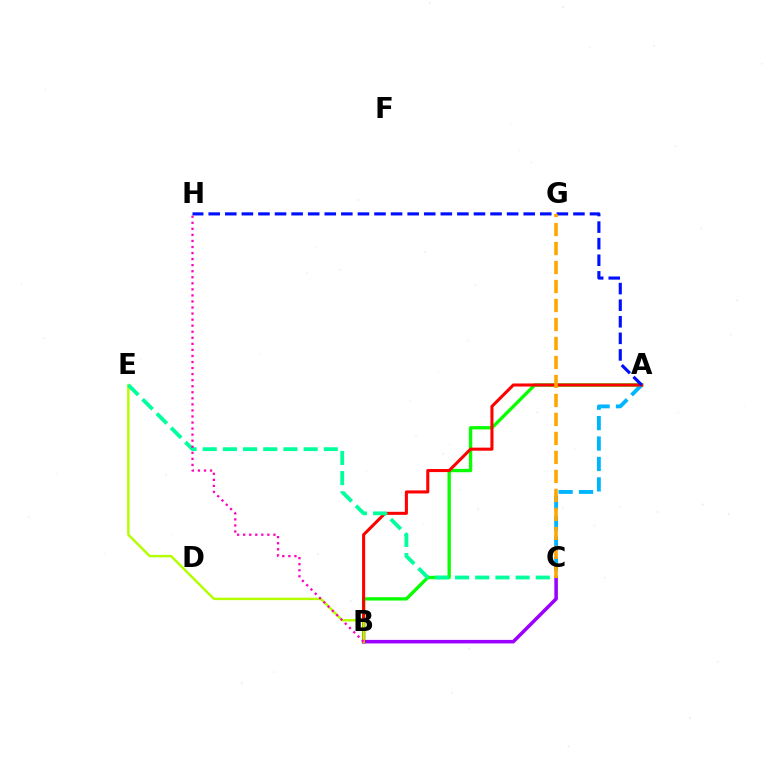{('A', 'B'): [{'color': '#08ff00', 'line_style': 'solid', 'thickness': 2.39}, {'color': '#ff0000', 'line_style': 'solid', 'thickness': 2.2}], ('B', 'C'): [{'color': '#9b00ff', 'line_style': 'solid', 'thickness': 2.55}], ('A', 'C'): [{'color': '#00b5ff', 'line_style': 'dashed', 'thickness': 2.77}], ('B', 'E'): [{'color': '#b3ff00', 'line_style': 'solid', 'thickness': 1.75}], ('A', 'H'): [{'color': '#0010ff', 'line_style': 'dashed', 'thickness': 2.25}], ('C', 'E'): [{'color': '#00ff9d', 'line_style': 'dashed', 'thickness': 2.74}], ('B', 'H'): [{'color': '#ff00bd', 'line_style': 'dotted', 'thickness': 1.64}], ('C', 'G'): [{'color': '#ffa500', 'line_style': 'dashed', 'thickness': 2.58}]}